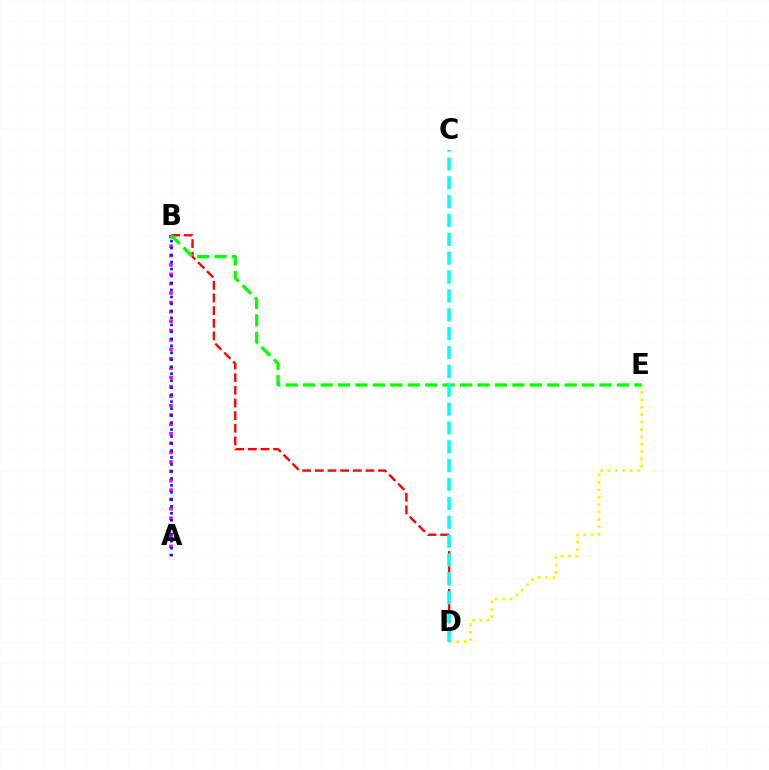{('B', 'D'): [{'color': '#ff0000', 'line_style': 'dashed', 'thickness': 1.72}], ('D', 'E'): [{'color': '#fcf500', 'line_style': 'dotted', 'thickness': 2.0}], ('A', 'B'): [{'color': '#ee00ff', 'line_style': 'dotted', 'thickness': 2.55}, {'color': '#0010ff', 'line_style': 'dotted', 'thickness': 1.9}], ('B', 'E'): [{'color': '#08ff00', 'line_style': 'dashed', 'thickness': 2.37}], ('C', 'D'): [{'color': '#00fff6', 'line_style': 'dashed', 'thickness': 2.56}]}